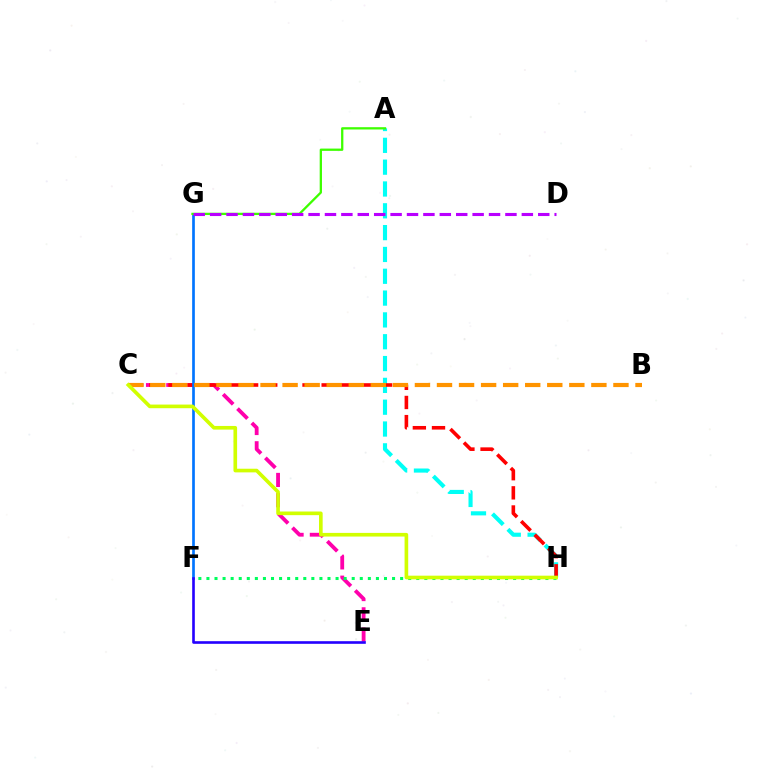{('A', 'H'): [{'color': '#00fff6', 'line_style': 'dashed', 'thickness': 2.96}], ('C', 'E'): [{'color': '#ff00ac', 'line_style': 'dashed', 'thickness': 2.75}], ('C', 'H'): [{'color': '#ff0000', 'line_style': 'dashed', 'thickness': 2.6}, {'color': '#d1ff00', 'line_style': 'solid', 'thickness': 2.63}], ('F', 'G'): [{'color': '#0074ff', 'line_style': 'solid', 'thickness': 1.93}], ('B', 'C'): [{'color': '#ff9400', 'line_style': 'dashed', 'thickness': 3.0}], ('A', 'G'): [{'color': '#3dff00', 'line_style': 'solid', 'thickness': 1.65}], ('F', 'H'): [{'color': '#00ff5c', 'line_style': 'dotted', 'thickness': 2.19}], ('D', 'G'): [{'color': '#b900ff', 'line_style': 'dashed', 'thickness': 2.23}], ('E', 'F'): [{'color': '#2500ff', 'line_style': 'solid', 'thickness': 1.89}]}